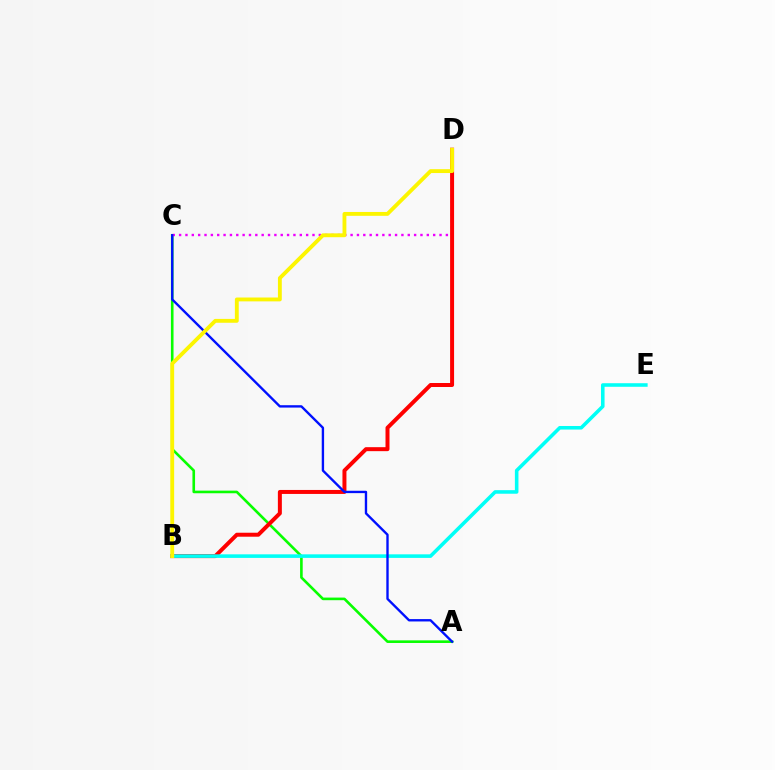{('A', 'C'): [{'color': '#08ff00', 'line_style': 'solid', 'thickness': 1.88}, {'color': '#0010ff', 'line_style': 'solid', 'thickness': 1.7}], ('C', 'D'): [{'color': '#ee00ff', 'line_style': 'dotted', 'thickness': 1.73}], ('B', 'D'): [{'color': '#ff0000', 'line_style': 'solid', 'thickness': 2.87}, {'color': '#fcf500', 'line_style': 'solid', 'thickness': 2.78}], ('B', 'E'): [{'color': '#00fff6', 'line_style': 'solid', 'thickness': 2.57}]}